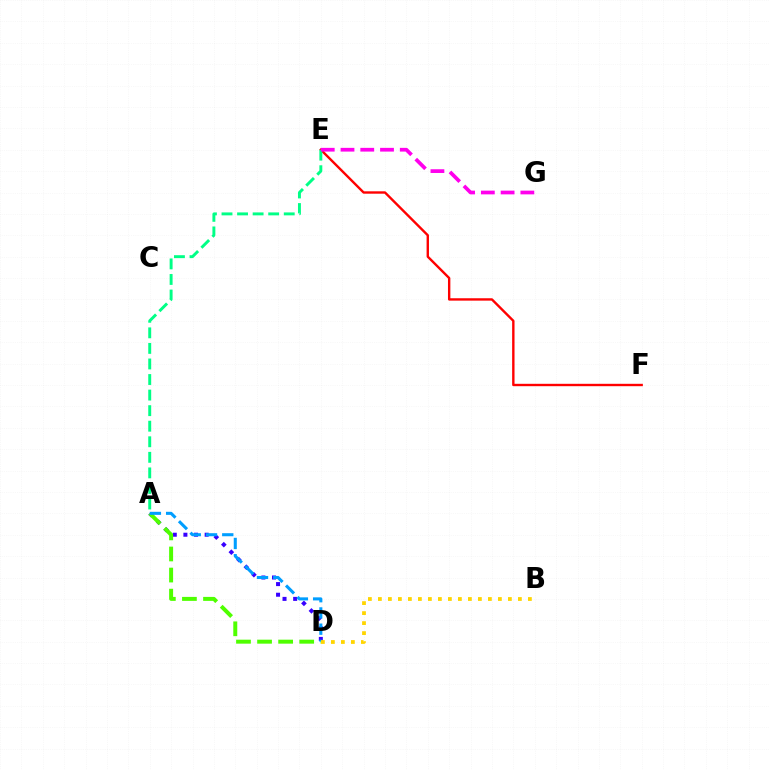{('E', 'F'): [{'color': '#ff0000', 'line_style': 'solid', 'thickness': 1.72}], ('A', 'D'): [{'color': '#3700ff', 'line_style': 'dotted', 'thickness': 2.89}, {'color': '#4fff00', 'line_style': 'dashed', 'thickness': 2.86}, {'color': '#009eff', 'line_style': 'dashed', 'thickness': 2.21}], ('A', 'E'): [{'color': '#00ff86', 'line_style': 'dashed', 'thickness': 2.11}], ('B', 'D'): [{'color': '#ffd500', 'line_style': 'dotted', 'thickness': 2.72}], ('E', 'G'): [{'color': '#ff00ed', 'line_style': 'dashed', 'thickness': 2.68}]}